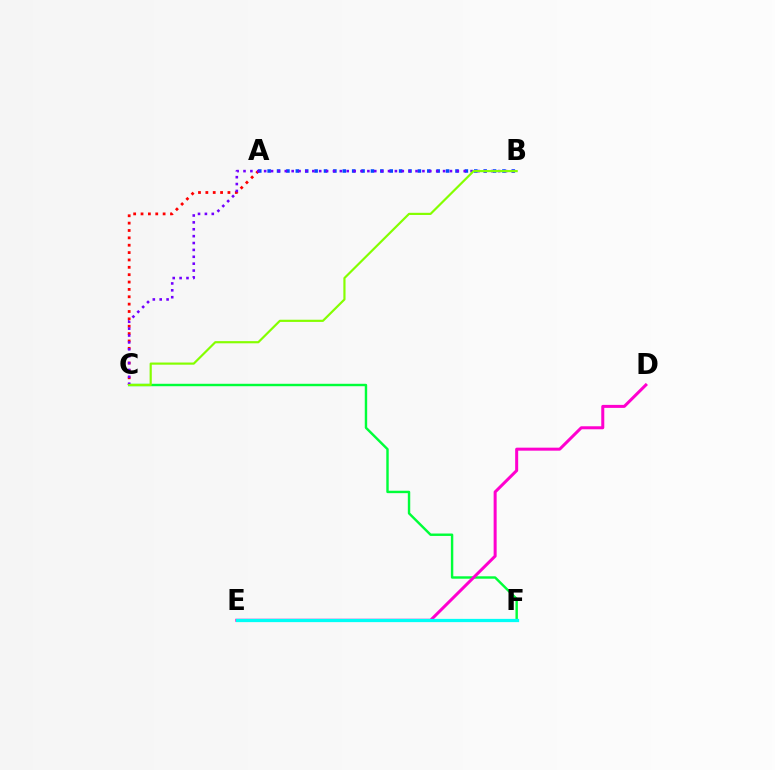{('A', 'C'): [{'color': '#ff0000', 'line_style': 'dotted', 'thickness': 2.0}], ('C', 'F'): [{'color': '#00ff39', 'line_style': 'solid', 'thickness': 1.74}], ('E', 'F'): [{'color': '#ffbd00', 'line_style': 'dashed', 'thickness': 1.9}, {'color': '#00fff6', 'line_style': 'solid', 'thickness': 2.34}], ('A', 'B'): [{'color': '#004bff', 'line_style': 'dotted', 'thickness': 2.55}], ('B', 'C'): [{'color': '#7200ff', 'line_style': 'dotted', 'thickness': 1.87}, {'color': '#84ff00', 'line_style': 'solid', 'thickness': 1.57}], ('D', 'E'): [{'color': '#ff00cf', 'line_style': 'solid', 'thickness': 2.17}]}